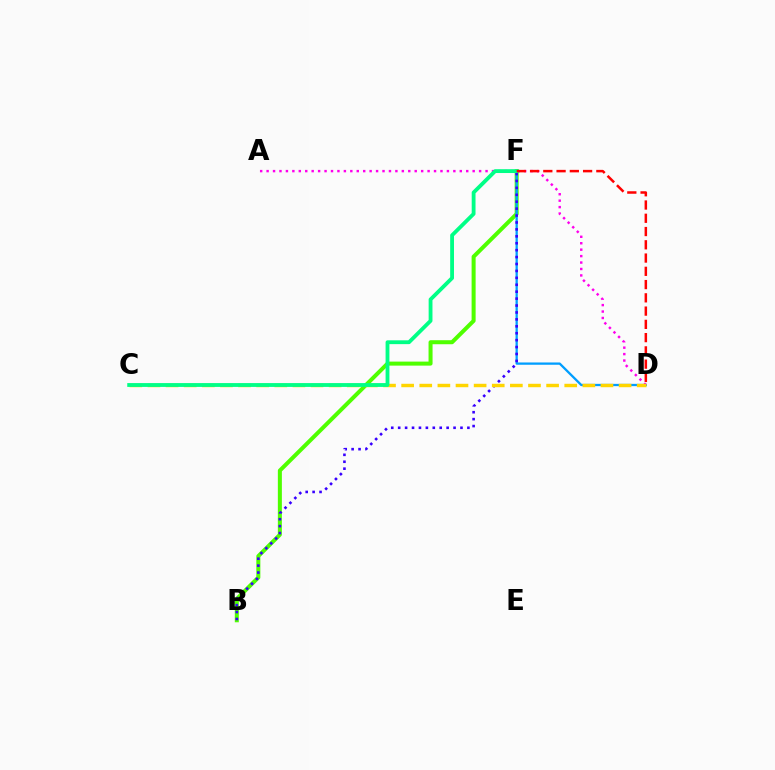{('B', 'F'): [{'color': '#4fff00', 'line_style': 'solid', 'thickness': 2.89}, {'color': '#3700ff', 'line_style': 'dotted', 'thickness': 1.88}], ('D', 'F'): [{'color': '#009eff', 'line_style': 'solid', 'thickness': 1.65}, {'color': '#ff0000', 'line_style': 'dashed', 'thickness': 1.8}], ('A', 'D'): [{'color': '#ff00ed', 'line_style': 'dotted', 'thickness': 1.75}], ('C', 'D'): [{'color': '#ffd500', 'line_style': 'dashed', 'thickness': 2.46}], ('C', 'F'): [{'color': '#00ff86', 'line_style': 'solid', 'thickness': 2.75}]}